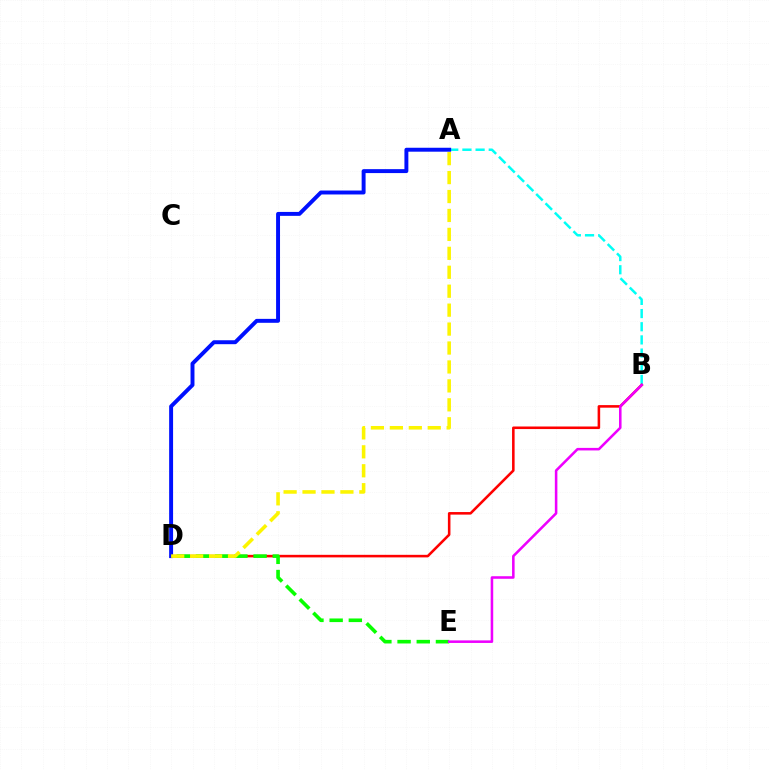{('A', 'B'): [{'color': '#00fff6', 'line_style': 'dashed', 'thickness': 1.79}], ('B', 'D'): [{'color': '#ff0000', 'line_style': 'solid', 'thickness': 1.85}], ('D', 'E'): [{'color': '#08ff00', 'line_style': 'dashed', 'thickness': 2.61}], ('A', 'D'): [{'color': '#0010ff', 'line_style': 'solid', 'thickness': 2.83}, {'color': '#fcf500', 'line_style': 'dashed', 'thickness': 2.57}], ('B', 'E'): [{'color': '#ee00ff', 'line_style': 'solid', 'thickness': 1.84}]}